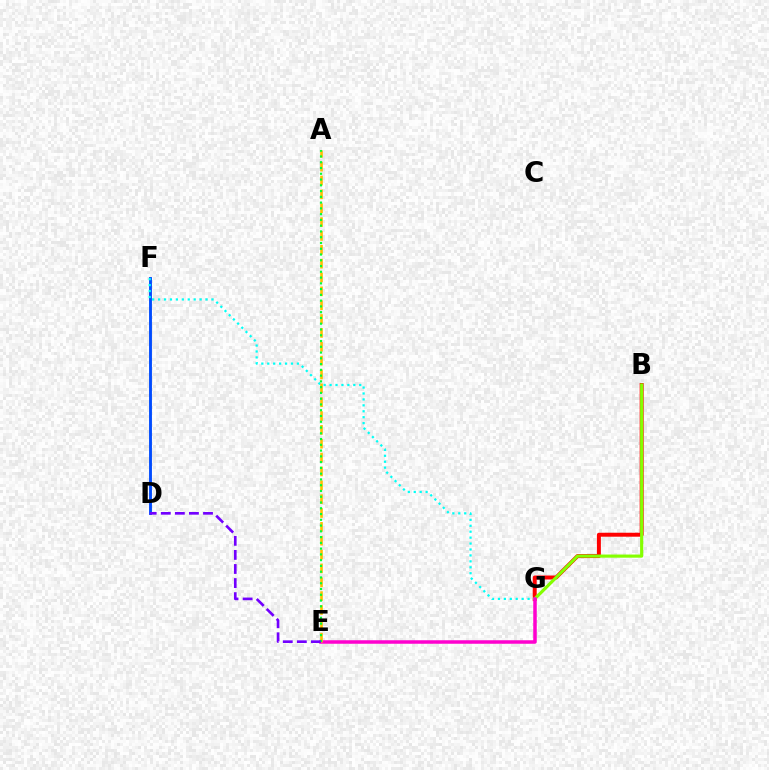{('D', 'F'): [{'color': '#004bff', 'line_style': 'solid', 'thickness': 2.07}], ('B', 'G'): [{'color': '#ff0000', 'line_style': 'solid', 'thickness': 2.85}, {'color': '#84ff00', 'line_style': 'solid', 'thickness': 2.26}], ('F', 'G'): [{'color': '#00fff6', 'line_style': 'dotted', 'thickness': 1.61}], ('E', 'G'): [{'color': '#ff00cf', 'line_style': 'solid', 'thickness': 2.52}], ('A', 'E'): [{'color': '#ffbd00', 'line_style': 'dashed', 'thickness': 1.88}, {'color': '#00ff39', 'line_style': 'dotted', 'thickness': 1.57}], ('D', 'E'): [{'color': '#7200ff', 'line_style': 'dashed', 'thickness': 1.91}]}